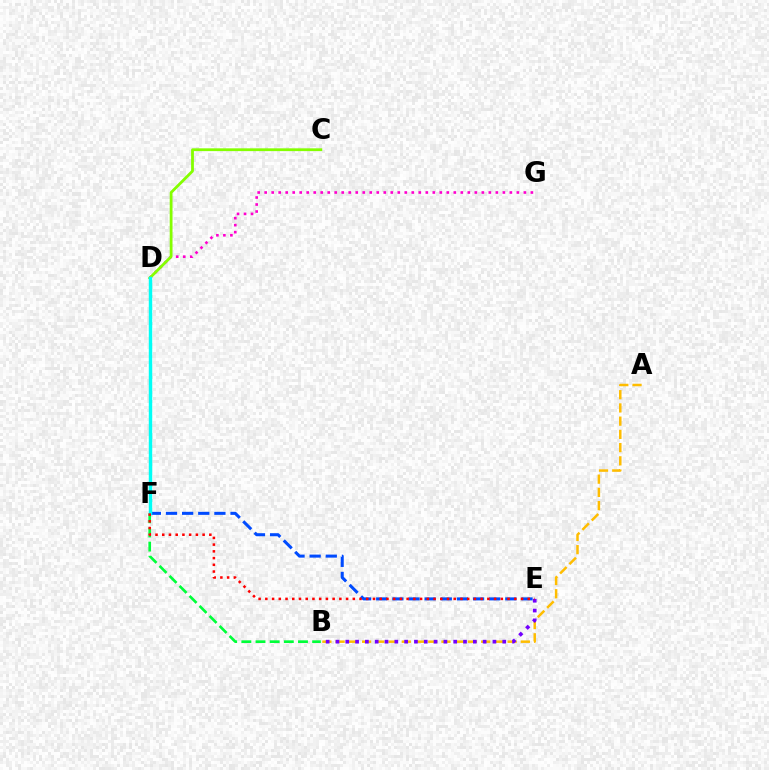{('B', 'F'): [{'color': '#00ff39', 'line_style': 'dashed', 'thickness': 1.92}], ('D', 'G'): [{'color': '#ff00cf', 'line_style': 'dotted', 'thickness': 1.9}], ('A', 'B'): [{'color': '#ffbd00', 'line_style': 'dashed', 'thickness': 1.8}], ('E', 'F'): [{'color': '#004bff', 'line_style': 'dashed', 'thickness': 2.19}, {'color': '#ff0000', 'line_style': 'dotted', 'thickness': 1.83}], ('C', 'D'): [{'color': '#84ff00', 'line_style': 'solid', 'thickness': 2.01}], ('B', 'E'): [{'color': '#7200ff', 'line_style': 'dotted', 'thickness': 2.67}], ('D', 'F'): [{'color': '#00fff6', 'line_style': 'solid', 'thickness': 2.48}]}